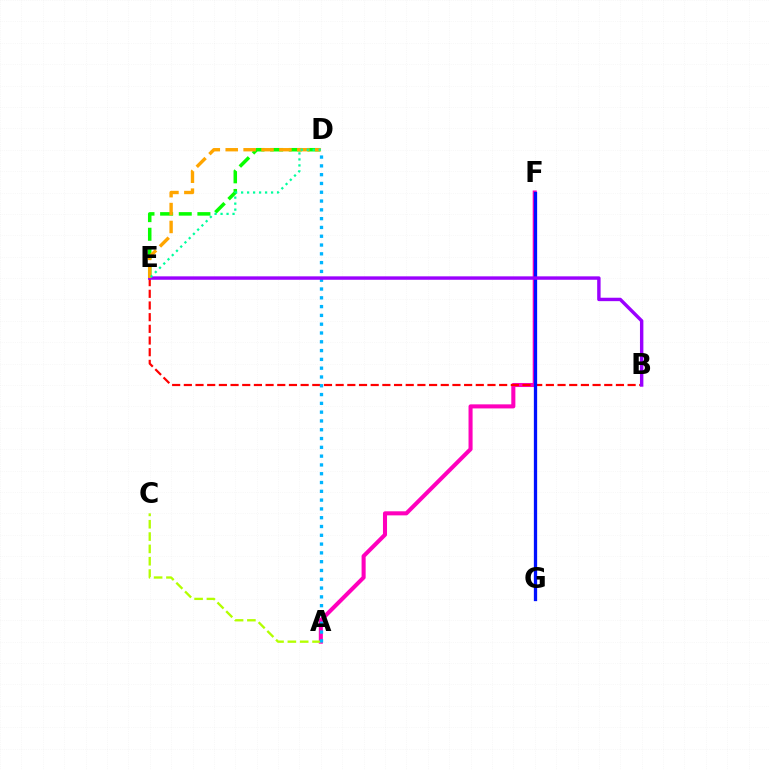{('A', 'F'): [{'color': '#ff00bd', 'line_style': 'solid', 'thickness': 2.93}], ('D', 'E'): [{'color': '#08ff00', 'line_style': 'dashed', 'thickness': 2.53}, {'color': '#ffa500', 'line_style': 'dashed', 'thickness': 2.43}, {'color': '#00ff9d', 'line_style': 'dotted', 'thickness': 1.63}], ('B', 'E'): [{'color': '#ff0000', 'line_style': 'dashed', 'thickness': 1.59}, {'color': '#9b00ff', 'line_style': 'solid', 'thickness': 2.46}], ('A', 'C'): [{'color': '#b3ff00', 'line_style': 'dashed', 'thickness': 1.68}], ('F', 'G'): [{'color': '#0010ff', 'line_style': 'solid', 'thickness': 2.37}], ('A', 'D'): [{'color': '#00b5ff', 'line_style': 'dotted', 'thickness': 2.39}]}